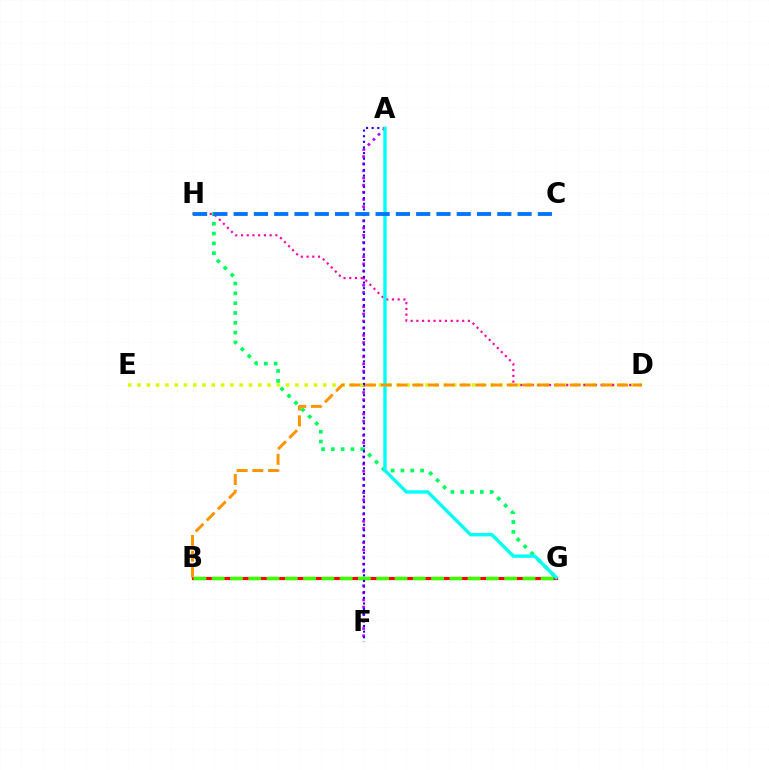{('A', 'F'): [{'color': '#b900ff', 'line_style': 'dotted', 'thickness': 1.94}, {'color': '#2500ff', 'line_style': 'dotted', 'thickness': 1.53}], ('D', 'E'): [{'color': '#d1ff00', 'line_style': 'dotted', 'thickness': 2.52}], ('G', 'H'): [{'color': '#00ff5c', 'line_style': 'dotted', 'thickness': 2.66}], ('B', 'G'): [{'color': '#ff0000', 'line_style': 'solid', 'thickness': 2.28}, {'color': '#3dff00', 'line_style': 'dashed', 'thickness': 2.48}], ('D', 'H'): [{'color': '#ff00ac', 'line_style': 'dotted', 'thickness': 1.56}], ('A', 'G'): [{'color': '#00fff6', 'line_style': 'solid', 'thickness': 2.42}], ('C', 'H'): [{'color': '#0074ff', 'line_style': 'dashed', 'thickness': 2.76}], ('B', 'D'): [{'color': '#ff9400', 'line_style': 'dashed', 'thickness': 2.14}]}